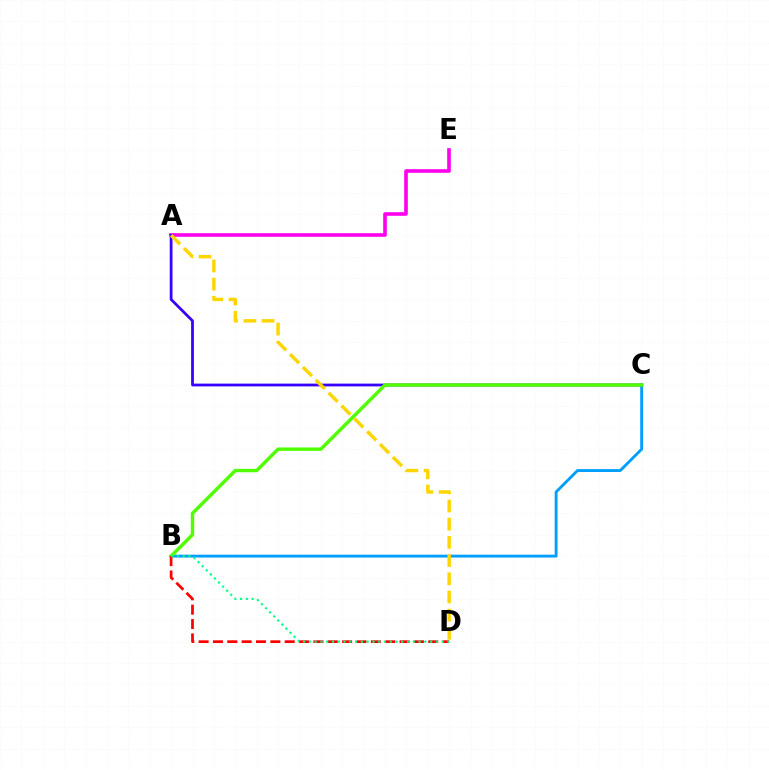{('A', 'E'): [{'color': '#ff00ed', 'line_style': 'solid', 'thickness': 2.6}], ('B', 'C'): [{'color': '#009eff', 'line_style': 'solid', 'thickness': 2.06}, {'color': '#4fff00', 'line_style': 'solid', 'thickness': 2.46}], ('A', 'C'): [{'color': '#3700ff', 'line_style': 'solid', 'thickness': 2.0}], ('B', 'D'): [{'color': '#ff0000', 'line_style': 'dashed', 'thickness': 1.95}, {'color': '#00ff86', 'line_style': 'dotted', 'thickness': 1.57}], ('A', 'D'): [{'color': '#ffd500', 'line_style': 'dashed', 'thickness': 2.47}]}